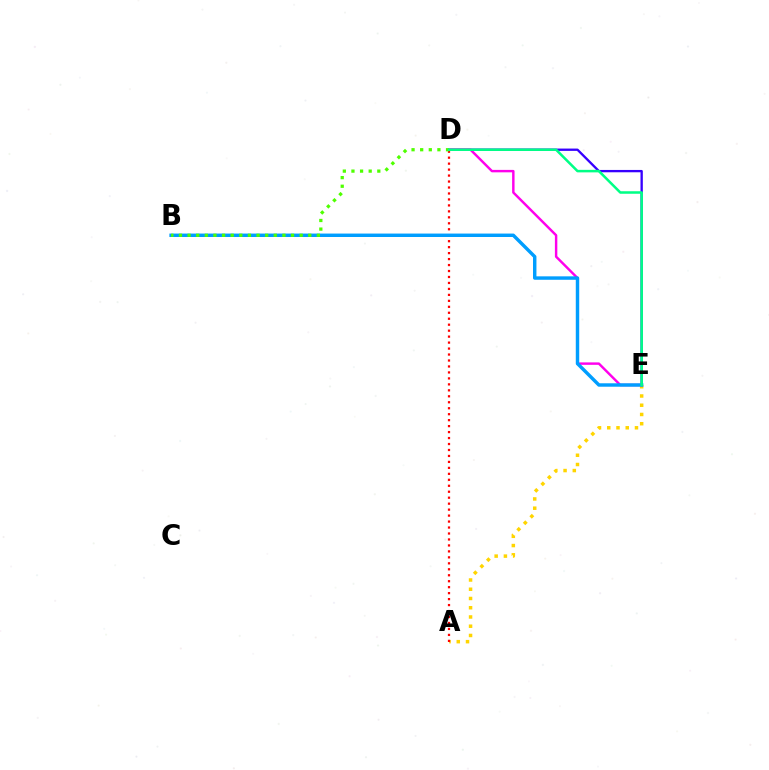{('A', 'E'): [{'color': '#ffd500', 'line_style': 'dotted', 'thickness': 2.51}], ('D', 'E'): [{'color': '#3700ff', 'line_style': 'solid', 'thickness': 1.68}, {'color': '#ff00ed', 'line_style': 'solid', 'thickness': 1.76}, {'color': '#00ff86', 'line_style': 'solid', 'thickness': 1.82}], ('A', 'D'): [{'color': '#ff0000', 'line_style': 'dotted', 'thickness': 1.62}], ('B', 'E'): [{'color': '#009eff', 'line_style': 'solid', 'thickness': 2.48}], ('B', 'D'): [{'color': '#4fff00', 'line_style': 'dotted', 'thickness': 2.34}]}